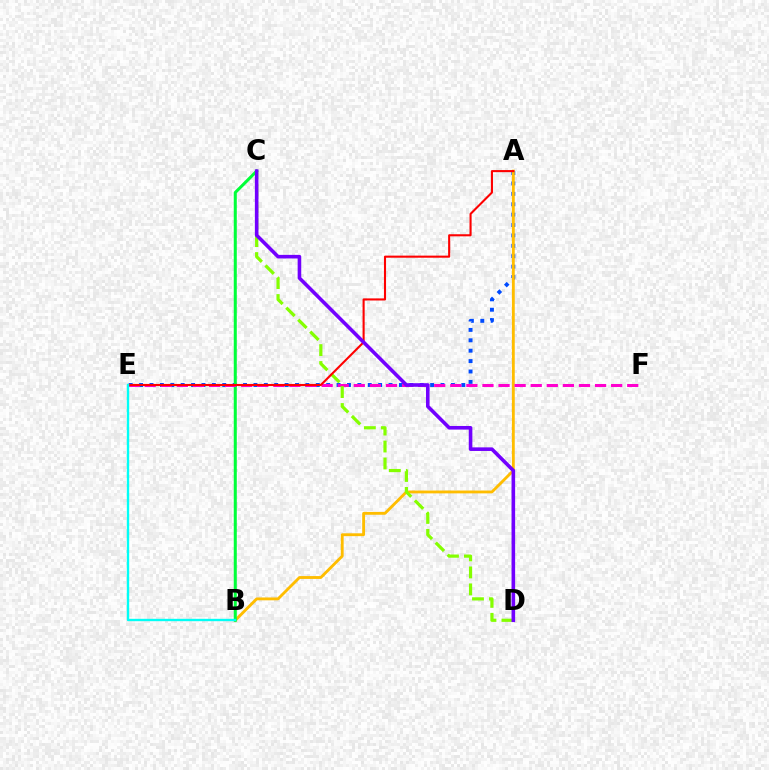{('A', 'E'): [{'color': '#004bff', 'line_style': 'dotted', 'thickness': 2.82}, {'color': '#ff0000', 'line_style': 'solid', 'thickness': 1.5}], ('A', 'B'): [{'color': '#ffbd00', 'line_style': 'solid', 'thickness': 2.05}], ('B', 'C'): [{'color': '#00ff39', 'line_style': 'solid', 'thickness': 2.18}], ('E', 'F'): [{'color': '#ff00cf', 'line_style': 'dashed', 'thickness': 2.19}], ('C', 'D'): [{'color': '#84ff00', 'line_style': 'dashed', 'thickness': 2.3}, {'color': '#7200ff', 'line_style': 'solid', 'thickness': 2.59}], ('B', 'E'): [{'color': '#00fff6', 'line_style': 'solid', 'thickness': 1.7}]}